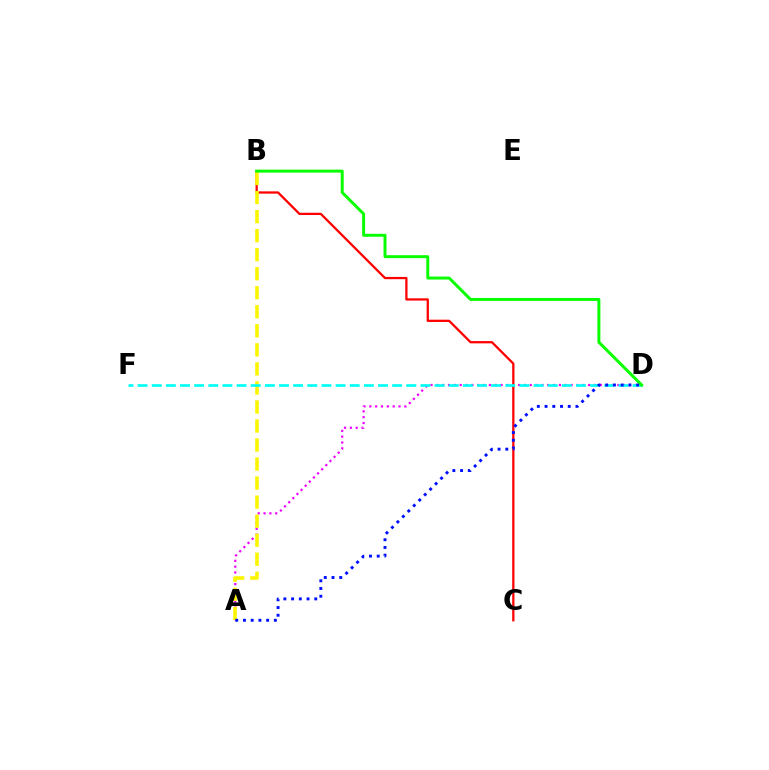{('A', 'D'): [{'color': '#ee00ff', 'line_style': 'dotted', 'thickness': 1.59}, {'color': '#0010ff', 'line_style': 'dotted', 'thickness': 2.1}], ('B', 'C'): [{'color': '#ff0000', 'line_style': 'solid', 'thickness': 1.64}], ('A', 'B'): [{'color': '#fcf500', 'line_style': 'dashed', 'thickness': 2.59}], ('D', 'F'): [{'color': '#00fff6', 'line_style': 'dashed', 'thickness': 1.92}], ('B', 'D'): [{'color': '#08ff00', 'line_style': 'solid', 'thickness': 2.13}]}